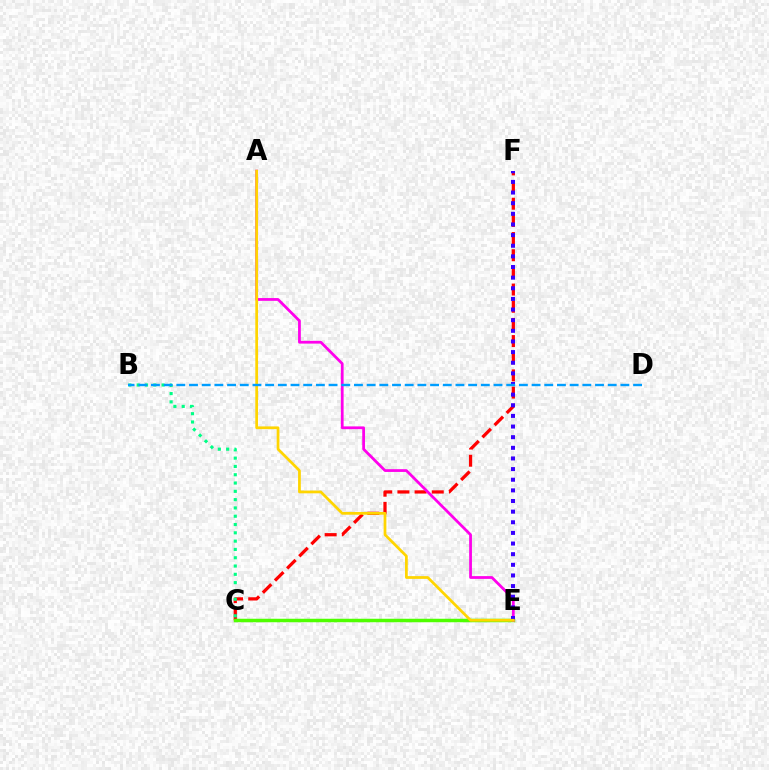{('C', 'F'): [{'color': '#ff0000', 'line_style': 'dashed', 'thickness': 2.33}], ('B', 'C'): [{'color': '#00ff86', 'line_style': 'dotted', 'thickness': 2.25}], ('C', 'E'): [{'color': '#4fff00', 'line_style': 'solid', 'thickness': 2.51}], ('A', 'E'): [{'color': '#ff00ed', 'line_style': 'solid', 'thickness': 1.99}, {'color': '#ffd500', 'line_style': 'solid', 'thickness': 1.97}], ('E', 'F'): [{'color': '#3700ff', 'line_style': 'dotted', 'thickness': 2.89}], ('B', 'D'): [{'color': '#009eff', 'line_style': 'dashed', 'thickness': 1.72}]}